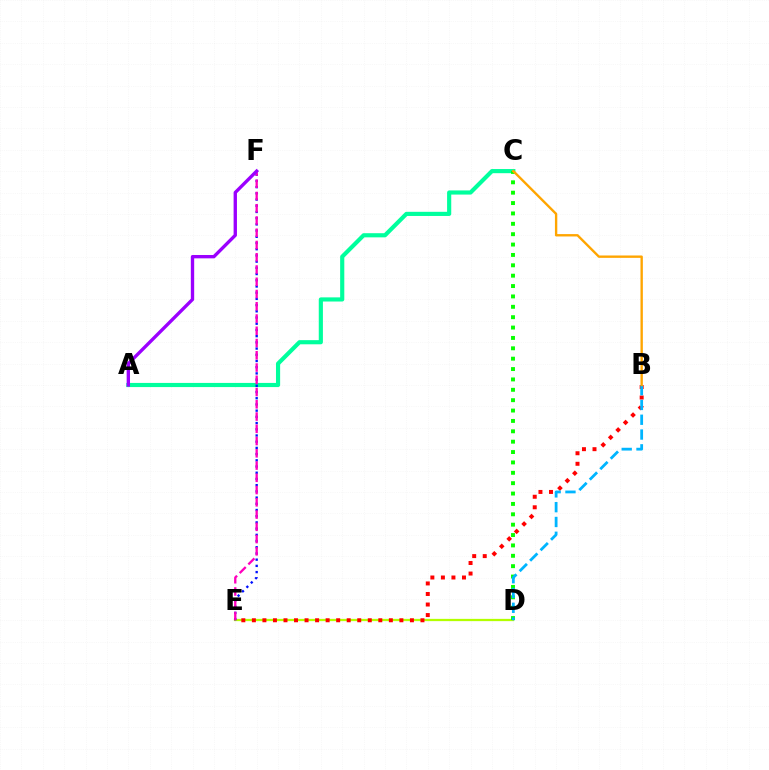{('D', 'E'): [{'color': '#b3ff00', 'line_style': 'solid', 'thickness': 1.63}], ('A', 'C'): [{'color': '#00ff9d', 'line_style': 'solid', 'thickness': 2.99}], ('E', 'F'): [{'color': '#0010ff', 'line_style': 'dotted', 'thickness': 1.69}, {'color': '#ff00bd', 'line_style': 'dashed', 'thickness': 1.66}], ('B', 'E'): [{'color': '#ff0000', 'line_style': 'dotted', 'thickness': 2.86}], ('C', 'D'): [{'color': '#08ff00', 'line_style': 'dotted', 'thickness': 2.82}], ('B', 'D'): [{'color': '#00b5ff', 'line_style': 'dashed', 'thickness': 2.01}], ('B', 'C'): [{'color': '#ffa500', 'line_style': 'solid', 'thickness': 1.71}], ('A', 'F'): [{'color': '#9b00ff', 'line_style': 'solid', 'thickness': 2.41}]}